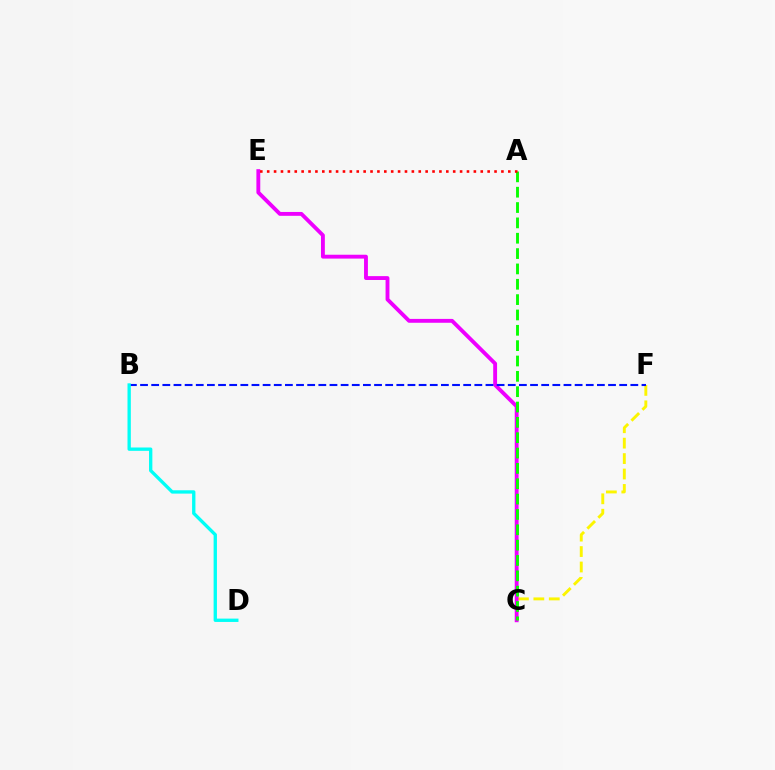{('C', 'F'): [{'color': '#fcf500', 'line_style': 'dashed', 'thickness': 2.1}], ('C', 'E'): [{'color': '#ee00ff', 'line_style': 'solid', 'thickness': 2.78}], ('B', 'F'): [{'color': '#0010ff', 'line_style': 'dashed', 'thickness': 1.51}], ('B', 'D'): [{'color': '#00fff6', 'line_style': 'solid', 'thickness': 2.4}], ('A', 'C'): [{'color': '#08ff00', 'line_style': 'dashed', 'thickness': 2.08}], ('A', 'E'): [{'color': '#ff0000', 'line_style': 'dotted', 'thickness': 1.87}]}